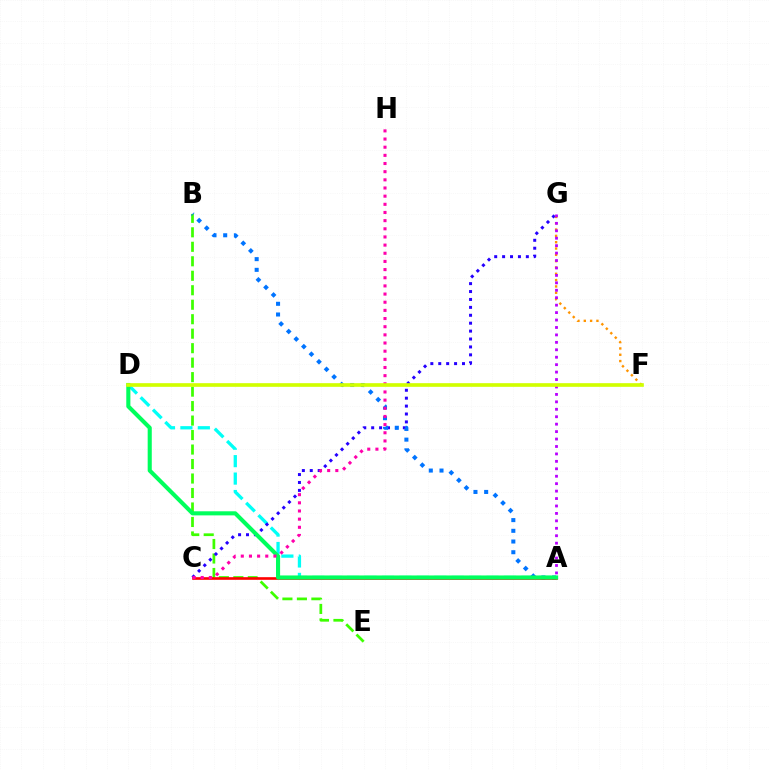{('A', 'D'): [{'color': '#00fff6', 'line_style': 'dashed', 'thickness': 2.37}, {'color': '#00ff5c', 'line_style': 'solid', 'thickness': 2.95}], ('B', 'E'): [{'color': '#3dff00', 'line_style': 'dashed', 'thickness': 1.97}], ('C', 'G'): [{'color': '#2500ff', 'line_style': 'dotted', 'thickness': 2.15}], ('F', 'G'): [{'color': '#ff9400', 'line_style': 'dotted', 'thickness': 1.72}], ('A', 'G'): [{'color': '#b900ff', 'line_style': 'dotted', 'thickness': 2.02}], ('A', 'B'): [{'color': '#0074ff', 'line_style': 'dotted', 'thickness': 2.91}], ('A', 'C'): [{'color': '#ff0000', 'line_style': 'solid', 'thickness': 1.89}], ('C', 'H'): [{'color': '#ff00ac', 'line_style': 'dotted', 'thickness': 2.22}], ('D', 'F'): [{'color': '#d1ff00', 'line_style': 'solid', 'thickness': 2.63}]}